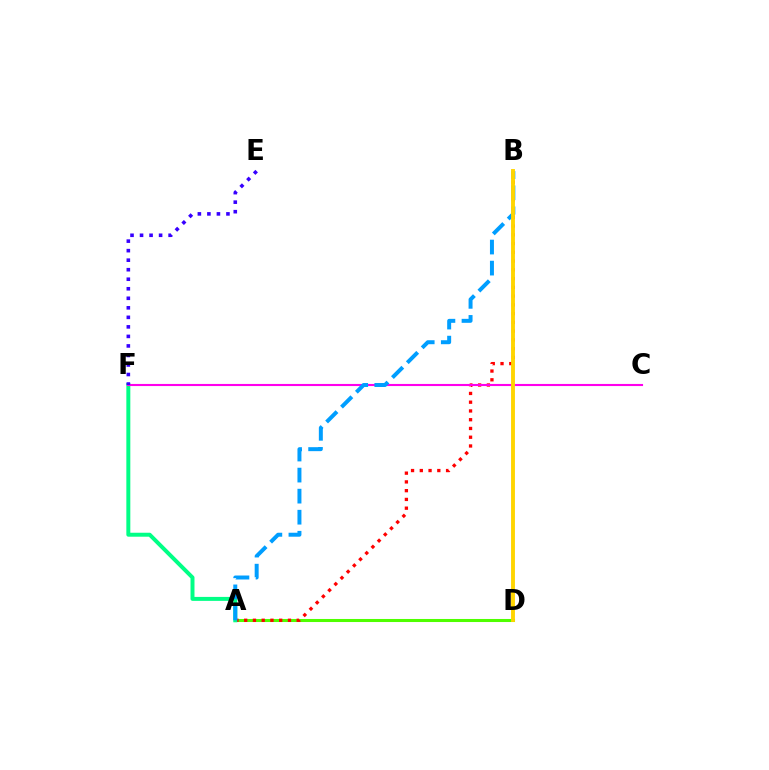{('A', 'D'): [{'color': '#4fff00', 'line_style': 'solid', 'thickness': 2.2}], ('A', 'B'): [{'color': '#ff0000', 'line_style': 'dotted', 'thickness': 2.38}, {'color': '#009eff', 'line_style': 'dashed', 'thickness': 2.86}], ('A', 'F'): [{'color': '#00ff86', 'line_style': 'solid', 'thickness': 2.86}], ('C', 'F'): [{'color': '#ff00ed', 'line_style': 'solid', 'thickness': 1.52}], ('B', 'D'): [{'color': '#ffd500', 'line_style': 'solid', 'thickness': 2.8}], ('E', 'F'): [{'color': '#3700ff', 'line_style': 'dotted', 'thickness': 2.59}]}